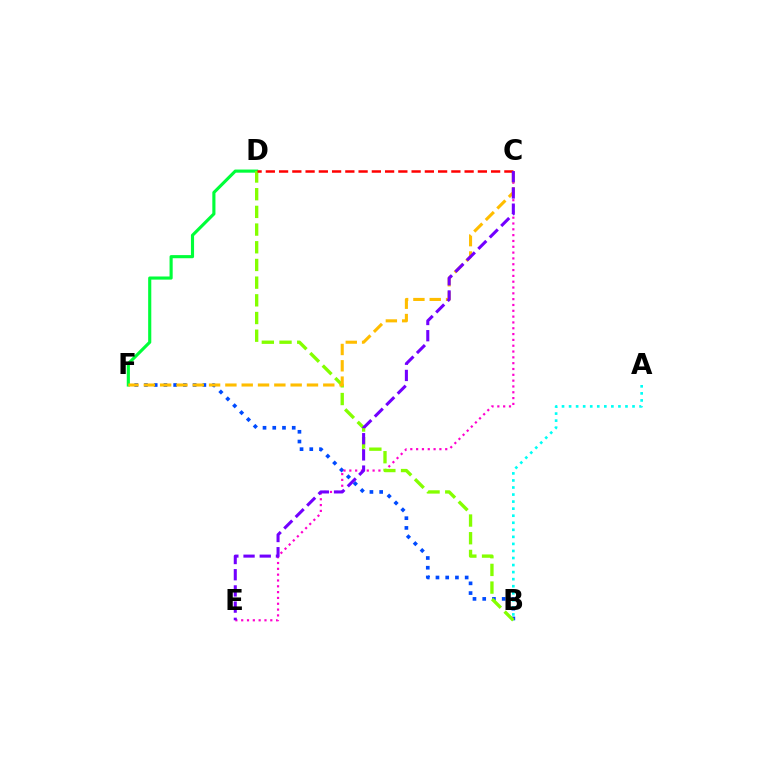{('A', 'B'): [{'color': '#00fff6', 'line_style': 'dotted', 'thickness': 1.92}], ('D', 'F'): [{'color': '#00ff39', 'line_style': 'solid', 'thickness': 2.25}], ('B', 'F'): [{'color': '#004bff', 'line_style': 'dotted', 'thickness': 2.64}], ('C', 'E'): [{'color': '#ff00cf', 'line_style': 'dotted', 'thickness': 1.58}, {'color': '#7200ff', 'line_style': 'dashed', 'thickness': 2.2}], ('B', 'D'): [{'color': '#84ff00', 'line_style': 'dashed', 'thickness': 2.4}], ('C', 'F'): [{'color': '#ffbd00', 'line_style': 'dashed', 'thickness': 2.22}], ('C', 'D'): [{'color': '#ff0000', 'line_style': 'dashed', 'thickness': 1.8}]}